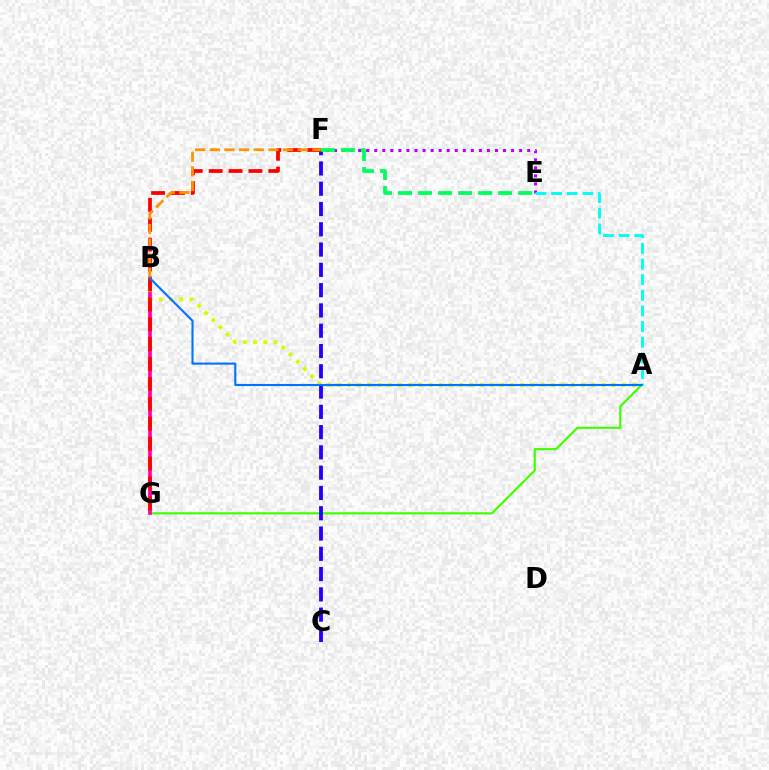{('A', 'G'): [{'color': '#3dff00', 'line_style': 'solid', 'thickness': 1.54}], ('C', 'F'): [{'color': '#2500ff', 'line_style': 'dashed', 'thickness': 2.76}], ('B', 'G'): [{'color': '#ff00ac', 'line_style': 'solid', 'thickness': 2.64}], ('E', 'F'): [{'color': '#b900ff', 'line_style': 'dotted', 'thickness': 2.19}, {'color': '#00ff5c', 'line_style': 'dashed', 'thickness': 2.72}], ('A', 'B'): [{'color': '#d1ff00', 'line_style': 'dotted', 'thickness': 2.76}, {'color': '#0074ff', 'line_style': 'solid', 'thickness': 1.52}], ('A', 'E'): [{'color': '#00fff6', 'line_style': 'dashed', 'thickness': 2.12}], ('F', 'G'): [{'color': '#ff0000', 'line_style': 'dashed', 'thickness': 2.7}], ('B', 'F'): [{'color': '#ff9400', 'line_style': 'dashed', 'thickness': 1.99}]}